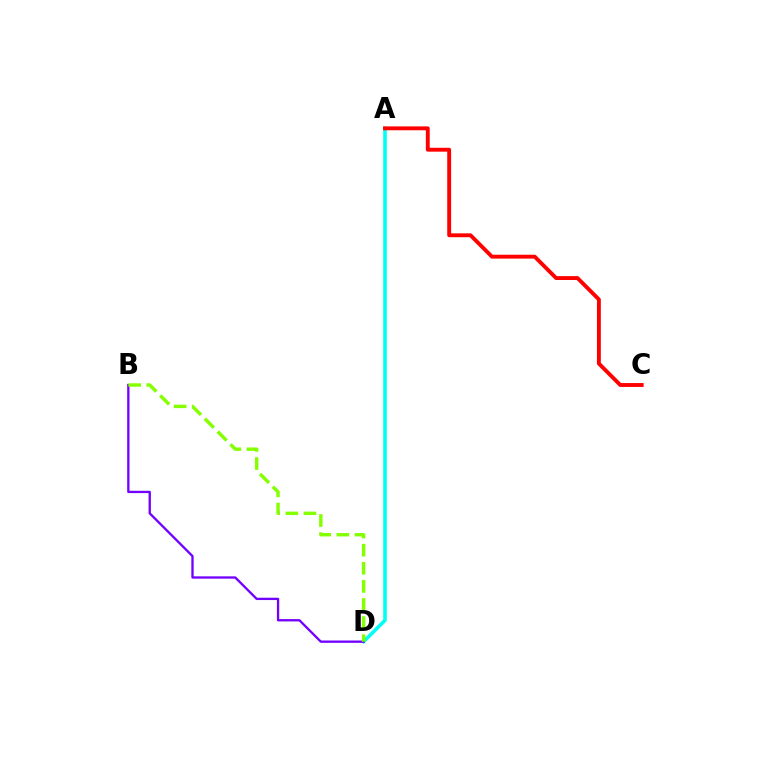{('A', 'D'): [{'color': '#00fff6', 'line_style': 'solid', 'thickness': 2.58}], ('B', 'D'): [{'color': '#7200ff', 'line_style': 'solid', 'thickness': 1.67}, {'color': '#84ff00', 'line_style': 'dashed', 'thickness': 2.46}], ('A', 'C'): [{'color': '#ff0000', 'line_style': 'solid', 'thickness': 2.8}]}